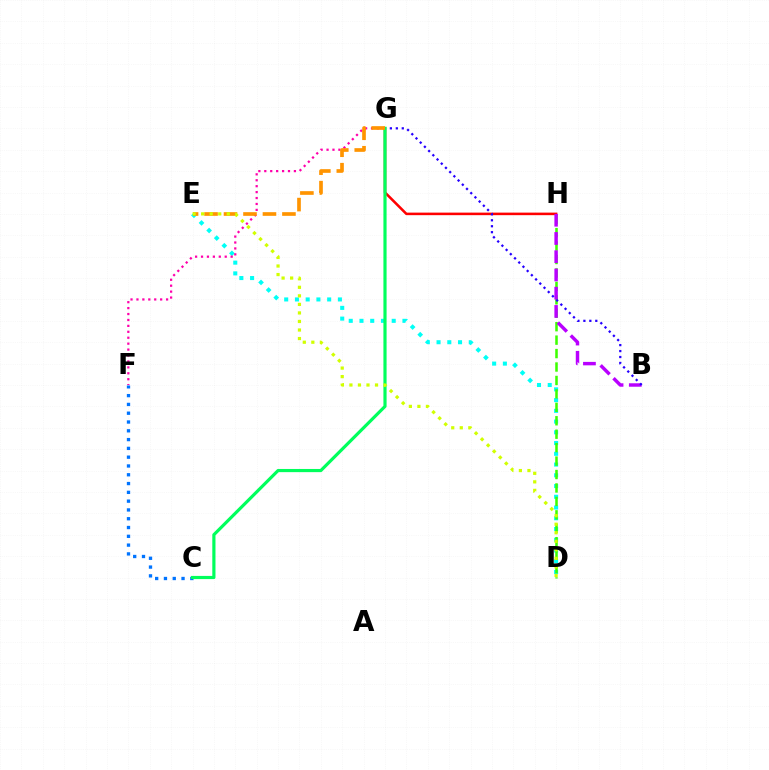{('D', 'E'): [{'color': '#00fff6', 'line_style': 'dotted', 'thickness': 2.92}, {'color': '#d1ff00', 'line_style': 'dotted', 'thickness': 2.32}], ('F', 'G'): [{'color': '#ff00ac', 'line_style': 'dotted', 'thickness': 1.61}], ('D', 'H'): [{'color': '#3dff00', 'line_style': 'dashed', 'thickness': 1.83}], ('G', 'H'): [{'color': '#ff0000', 'line_style': 'solid', 'thickness': 1.84}], ('C', 'F'): [{'color': '#0074ff', 'line_style': 'dotted', 'thickness': 2.39}], ('B', 'H'): [{'color': '#b900ff', 'line_style': 'dashed', 'thickness': 2.48}], ('B', 'G'): [{'color': '#2500ff', 'line_style': 'dotted', 'thickness': 1.62}], ('C', 'G'): [{'color': '#00ff5c', 'line_style': 'solid', 'thickness': 2.28}], ('E', 'G'): [{'color': '#ff9400', 'line_style': 'dashed', 'thickness': 2.65}]}